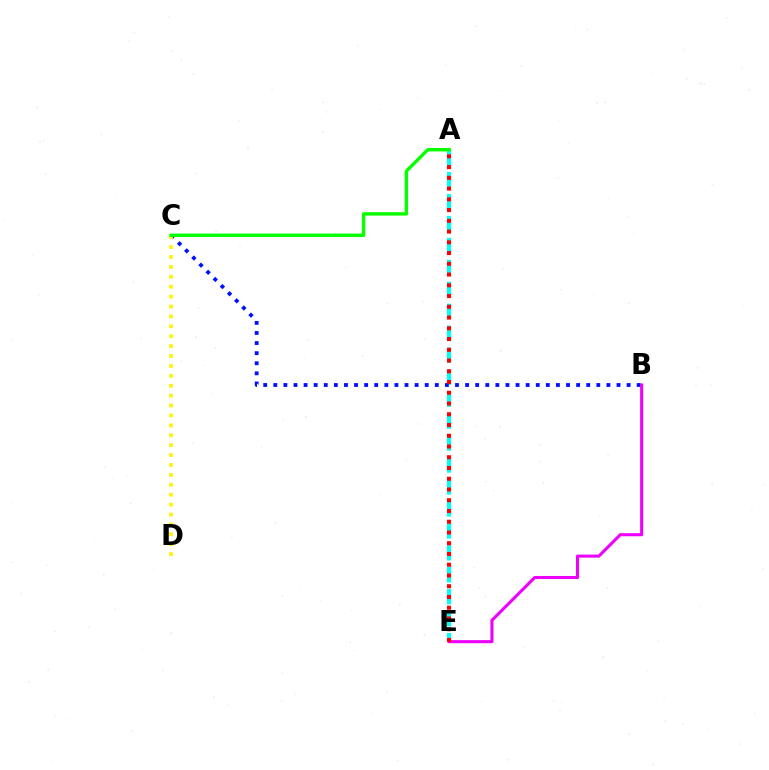{('A', 'E'): [{'color': '#00fff6', 'line_style': 'dashed', 'thickness': 2.98}, {'color': '#ff0000', 'line_style': 'dotted', 'thickness': 2.92}], ('B', 'C'): [{'color': '#0010ff', 'line_style': 'dotted', 'thickness': 2.74}], ('B', 'E'): [{'color': '#ee00ff', 'line_style': 'solid', 'thickness': 2.21}], ('C', 'D'): [{'color': '#fcf500', 'line_style': 'dotted', 'thickness': 2.69}], ('A', 'C'): [{'color': '#08ff00', 'line_style': 'solid', 'thickness': 2.45}]}